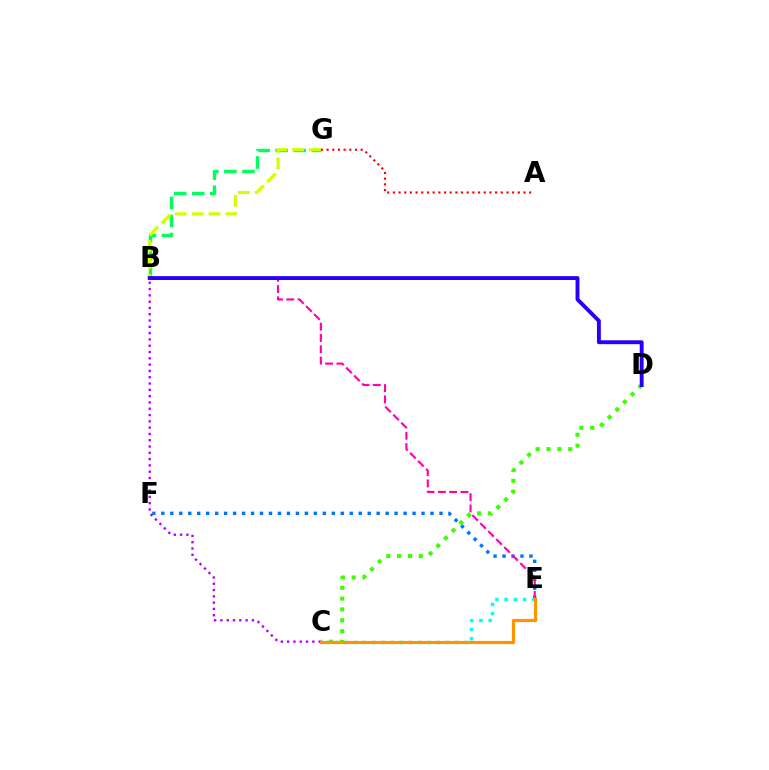{('B', 'G'): [{'color': '#00ff5c', 'line_style': 'dashed', 'thickness': 2.45}, {'color': '#d1ff00', 'line_style': 'dashed', 'thickness': 2.3}], ('A', 'G'): [{'color': '#ff0000', 'line_style': 'dotted', 'thickness': 1.54}], ('E', 'F'): [{'color': '#0074ff', 'line_style': 'dotted', 'thickness': 2.44}], ('B', 'E'): [{'color': '#ff00ac', 'line_style': 'dashed', 'thickness': 1.54}], ('B', 'C'): [{'color': '#b900ff', 'line_style': 'dotted', 'thickness': 1.71}], ('C', 'E'): [{'color': '#00fff6', 'line_style': 'dotted', 'thickness': 2.51}, {'color': '#ff9400', 'line_style': 'solid', 'thickness': 2.3}], ('C', 'D'): [{'color': '#3dff00', 'line_style': 'dotted', 'thickness': 2.95}], ('B', 'D'): [{'color': '#2500ff', 'line_style': 'solid', 'thickness': 2.8}]}